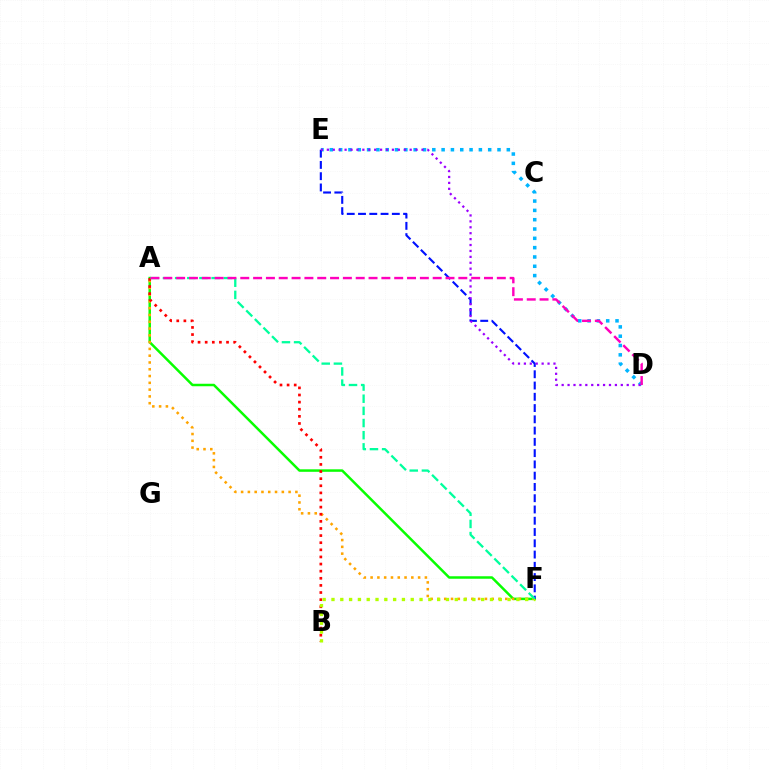{('A', 'F'): [{'color': '#08ff00', 'line_style': 'solid', 'thickness': 1.79}, {'color': '#ffa500', 'line_style': 'dotted', 'thickness': 1.84}, {'color': '#00ff9d', 'line_style': 'dashed', 'thickness': 1.65}], ('D', 'E'): [{'color': '#00b5ff', 'line_style': 'dotted', 'thickness': 2.53}, {'color': '#9b00ff', 'line_style': 'dotted', 'thickness': 1.61}], ('A', 'B'): [{'color': '#ff0000', 'line_style': 'dotted', 'thickness': 1.93}], ('B', 'F'): [{'color': '#b3ff00', 'line_style': 'dotted', 'thickness': 2.39}], ('E', 'F'): [{'color': '#0010ff', 'line_style': 'dashed', 'thickness': 1.53}], ('A', 'D'): [{'color': '#ff00bd', 'line_style': 'dashed', 'thickness': 1.74}]}